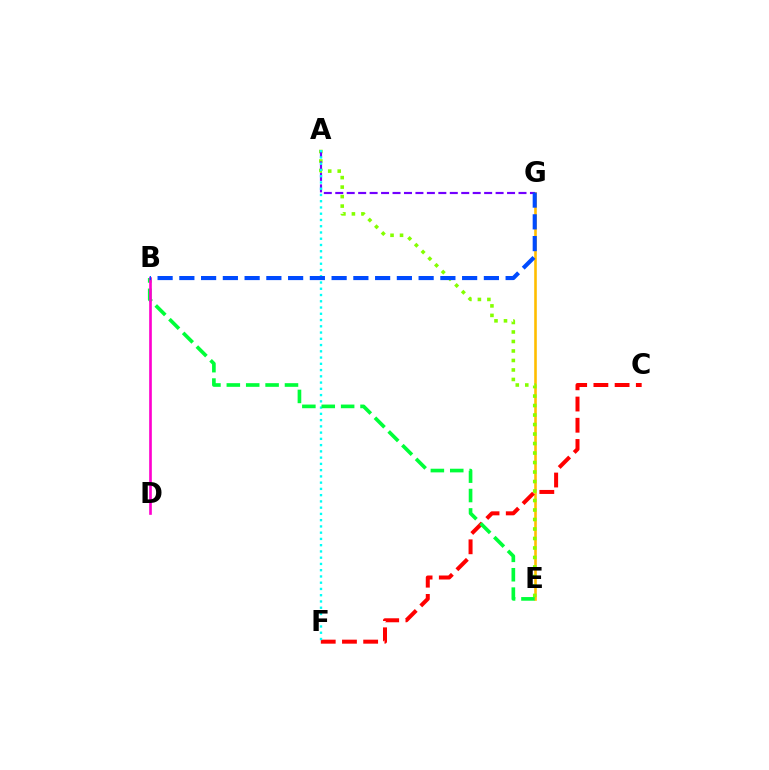{('E', 'G'): [{'color': '#ffbd00', 'line_style': 'solid', 'thickness': 1.87}], ('A', 'E'): [{'color': '#84ff00', 'line_style': 'dotted', 'thickness': 2.58}], ('C', 'F'): [{'color': '#ff0000', 'line_style': 'dashed', 'thickness': 2.88}], ('A', 'G'): [{'color': '#7200ff', 'line_style': 'dashed', 'thickness': 1.56}], ('A', 'F'): [{'color': '#00fff6', 'line_style': 'dotted', 'thickness': 1.7}], ('B', 'E'): [{'color': '#00ff39', 'line_style': 'dashed', 'thickness': 2.63}], ('B', 'D'): [{'color': '#ff00cf', 'line_style': 'solid', 'thickness': 1.91}], ('B', 'G'): [{'color': '#004bff', 'line_style': 'dashed', 'thickness': 2.96}]}